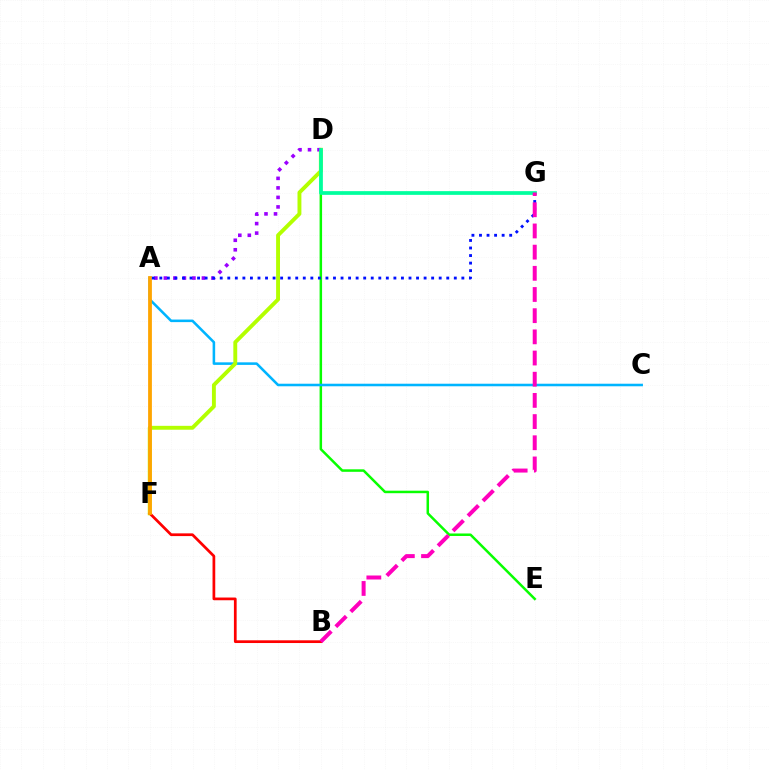{('D', 'E'): [{'color': '#08ff00', 'line_style': 'solid', 'thickness': 1.8}], ('A', 'C'): [{'color': '#00b5ff', 'line_style': 'solid', 'thickness': 1.84}], ('D', 'F'): [{'color': '#b3ff00', 'line_style': 'solid', 'thickness': 2.8}], ('A', 'D'): [{'color': '#9b00ff', 'line_style': 'dotted', 'thickness': 2.59}], ('B', 'F'): [{'color': '#ff0000', 'line_style': 'solid', 'thickness': 1.96}], ('A', 'F'): [{'color': '#ffa500', 'line_style': 'solid', 'thickness': 2.73}], ('A', 'G'): [{'color': '#0010ff', 'line_style': 'dotted', 'thickness': 2.05}], ('D', 'G'): [{'color': '#00ff9d', 'line_style': 'solid', 'thickness': 2.67}], ('B', 'G'): [{'color': '#ff00bd', 'line_style': 'dashed', 'thickness': 2.88}]}